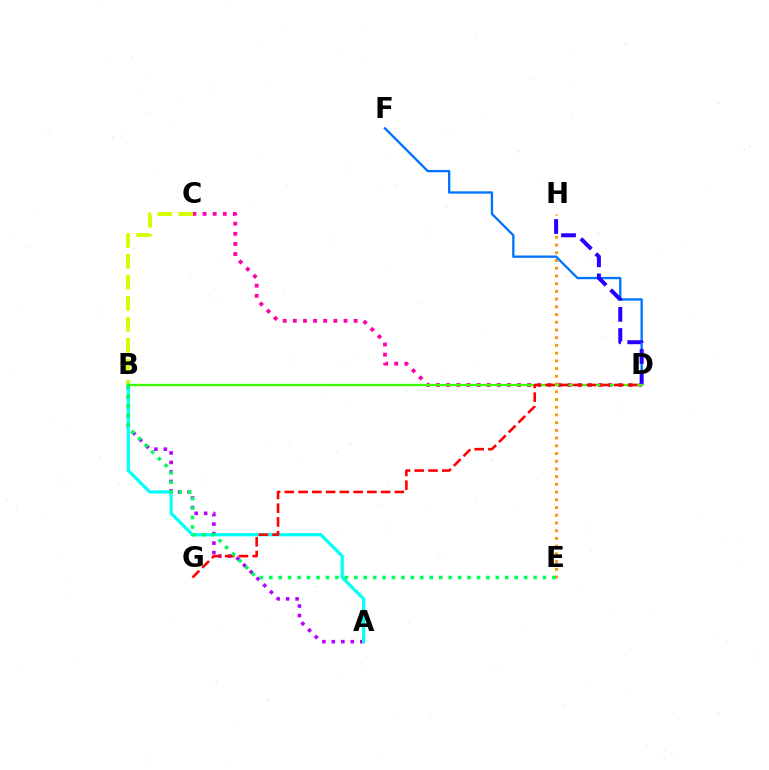{('C', 'D'): [{'color': '#ff00ac', 'line_style': 'dotted', 'thickness': 2.75}], ('E', 'H'): [{'color': '#ff9400', 'line_style': 'dotted', 'thickness': 2.1}], ('D', 'F'): [{'color': '#0074ff', 'line_style': 'solid', 'thickness': 1.68}], ('B', 'C'): [{'color': '#d1ff00', 'line_style': 'dashed', 'thickness': 2.85}], ('D', 'H'): [{'color': '#2500ff', 'line_style': 'dashed', 'thickness': 2.87}], ('A', 'B'): [{'color': '#b900ff', 'line_style': 'dotted', 'thickness': 2.58}, {'color': '#00fff6', 'line_style': 'solid', 'thickness': 2.28}], ('B', 'D'): [{'color': '#3dff00', 'line_style': 'solid', 'thickness': 1.67}], ('D', 'G'): [{'color': '#ff0000', 'line_style': 'dashed', 'thickness': 1.87}], ('B', 'E'): [{'color': '#00ff5c', 'line_style': 'dotted', 'thickness': 2.56}]}